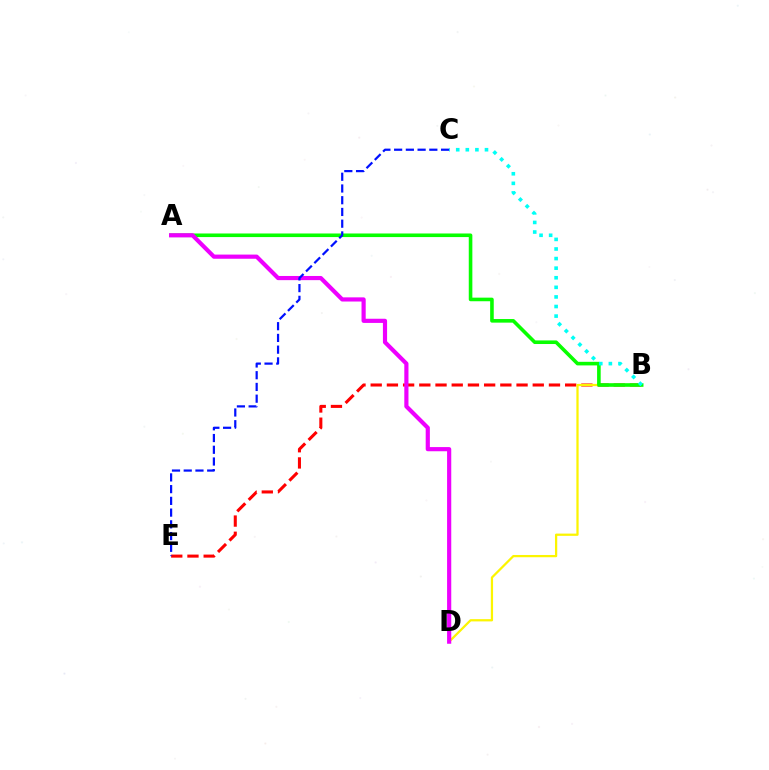{('B', 'E'): [{'color': '#ff0000', 'line_style': 'dashed', 'thickness': 2.2}], ('B', 'D'): [{'color': '#fcf500', 'line_style': 'solid', 'thickness': 1.62}], ('A', 'B'): [{'color': '#08ff00', 'line_style': 'solid', 'thickness': 2.59}], ('A', 'D'): [{'color': '#ee00ff', 'line_style': 'solid', 'thickness': 3.0}], ('B', 'C'): [{'color': '#00fff6', 'line_style': 'dotted', 'thickness': 2.61}], ('C', 'E'): [{'color': '#0010ff', 'line_style': 'dashed', 'thickness': 1.59}]}